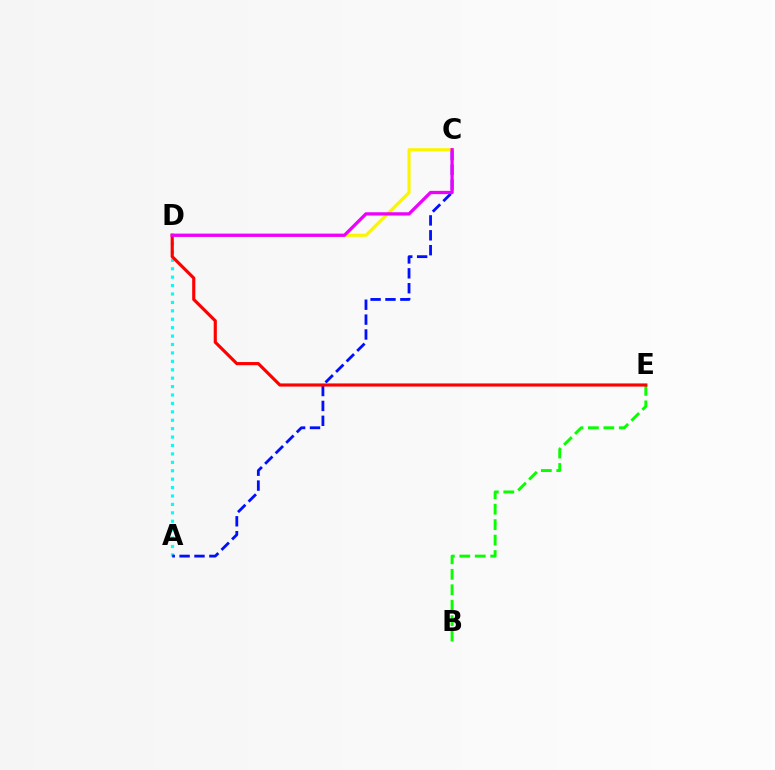{('A', 'D'): [{'color': '#00fff6', 'line_style': 'dotted', 'thickness': 2.29}], ('A', 'C'): [{'color': '#0010ff', 'line_style': 'dashed', 'thickness': 2.02}], ('C', 'D'): [{'color': '#fcf500', 'line_style': 'solid', 'thickness': 2.23}, {'color': '#ee00ff', 'line_style': 'solid', 'thickness': 2.36}], ('B', 'E'): [{'color': '#08ff00', 'line_style': 'dashed', 'thickness': 2.1}], ('D', 'E'): [{'color': '#ff0000', 'line_style': 'solid', 'thickness': 2.27}]}